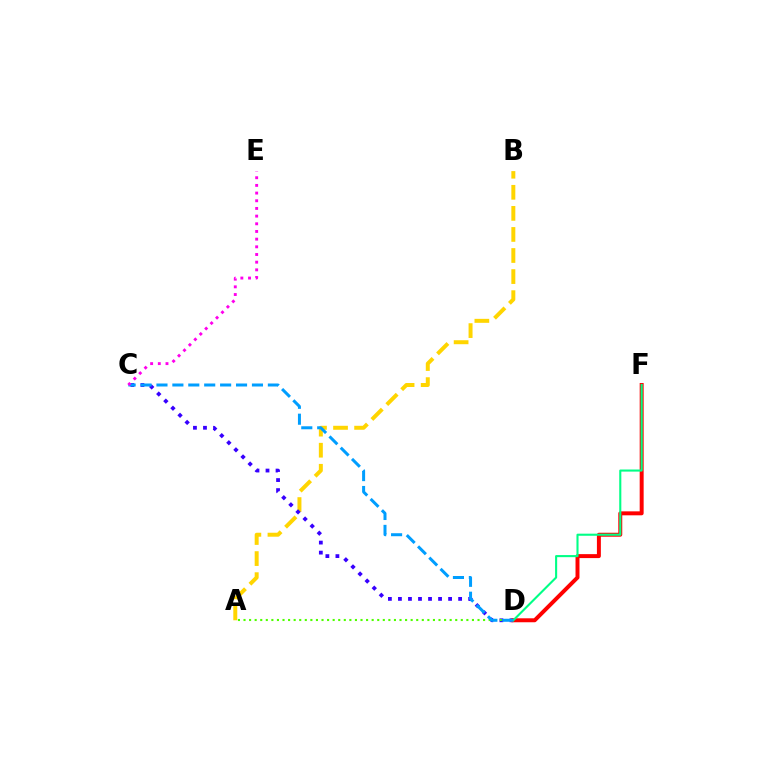{('A', 'B'): [{'color': '#ffd500', 'line_style': 'dashed', 'thickness': 2.86}], ('C', 'D'): [{'color': '#3700ff', 'line_style': 'dotted', 'thickness': 2.73}, {'color': '#009eff', 'line_style': 'dashed', 'thickness': 2.16}], ('D', 'F'): [{'color': '#ff0000', 'line_style': 'solid', 'thickness': 2.85}, {'color': '#00ff86', 'line_style': 'solid', 'thickness': 1.51}], ('A', 'D'): [{'color': '#4fff00', 'line_style': 'dotted', 'thickness': 1.51}], ('C', 'E'): [{'color': '#ff00ed', 'line_style': 'dotted', 'thickness': 2.09}]}